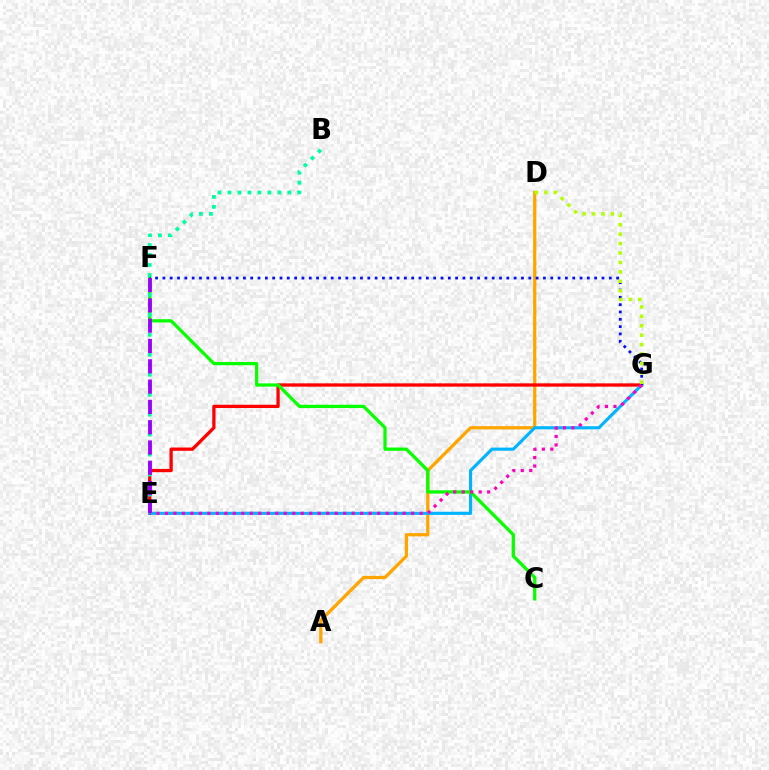{('A', 'D'): [{'color': '#ffa500', 'line_style': 'solid', 'thickness': 2.35}], ('E', 'G'): [{'color': '#ff0000', 'line_style': 'solid', 'thickness': 2.37}, {'color': '#00b5ff', 'line_style': 'solid', 'thickness': 2.25}, {'color': '#ff00bd', 'line_style': 'dotted', 'thickness': 2.31}], ('C', 'F'): [{'color': '#08ff00', 'line_style': 'solid', 'thickness': 2.35}], ('B', 'E'): [{'color': '#00ff9d', 'line_style': 'dotted', 'thickness': 2.71}], ('F', 'G'): [{'color': '#0010ff', 'line_style': 'dotted', 'thickness': 1.99}], ('D', 'G'): [{'color': '#b3ff00', 'line_style': 'dotted', 'thickness': 2.56}], ('E', 'F'): [{'color': '#9b00ff', 'line_style': 'dashed', 'thickness': 2.76}]}